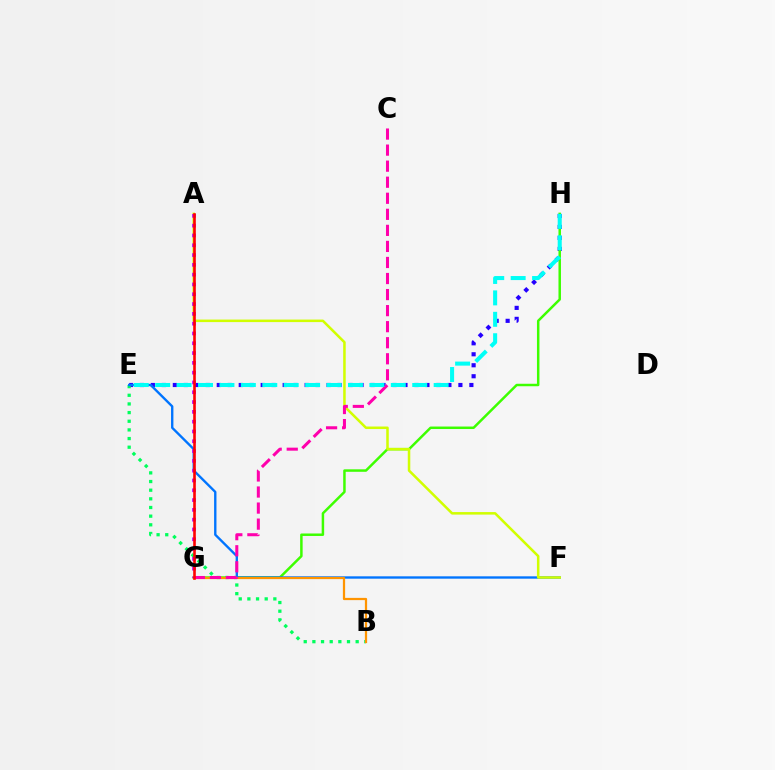{('E', 'H'): [{'color': '#2500ff', 'line_style': 'dotted', 'thickness': 2.98}, {'color': '#00fff6', 'line_style': 'dashed', 'thickness': 2.91}], ('G', 'H'): [{'color': '#3dff00', 'line_style': 'solid', 'thickness': 1.79}], ('B', 'E'): [{'color': '#00ff5c', 'line_style': 'dotted', 'thickness': 2.35}], ('E', 'F'): [{'color': '#0074ff', 'line_style': 'solid', 'thickness': 1.7}], ('A', 'F'): [{'color': '#d1ff00', 'line_style': 'solid', 'thickness': 1.82}], ('B', 'G'): [{'color': '#ff9400', 'line_style': 'solid', 'thickness': 1.61}], ('A', 'G'): [{'color': '#b900ff', 'line_style': 'dotted', 'thickness': 2.66}, {'color': '#ff0000', 'line_style': 'solid', 'thickness': 1.89}], ('C', 'G'): [{'color': '#ff00ac', 'line_style': 'dashed', 'thickness': 2.18}]}